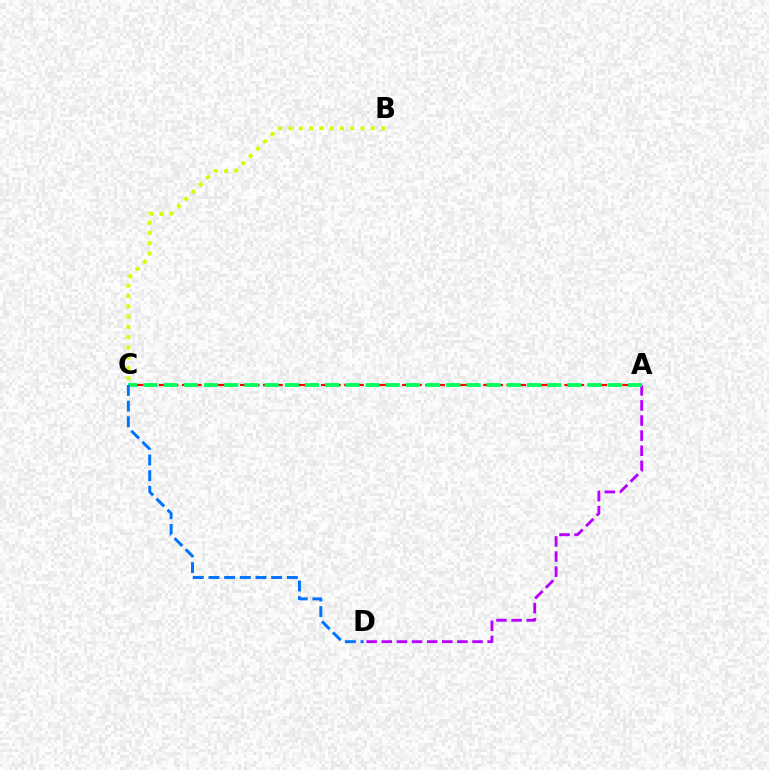{('A', 'D'): [{'color': '#b900ff', 'line_style': 'dashed', 'thickness': 2.05}], ('A', 'C'): [{'color': '#ff0000', 'line_style': 'dashed', 'thickness': 1.57}, {'color': '#00ff5c', 'line_style': 'dashed', 'thickness': 2.74}], ('B', 'C'): [{'color': '#d1ff00', 'line_style': 'dotted', 'thickness': 2.79}], ('C', 'D'): [{'color': '#0074ff', 'line_style': 'dashed', 'thickness': 2.13}]}